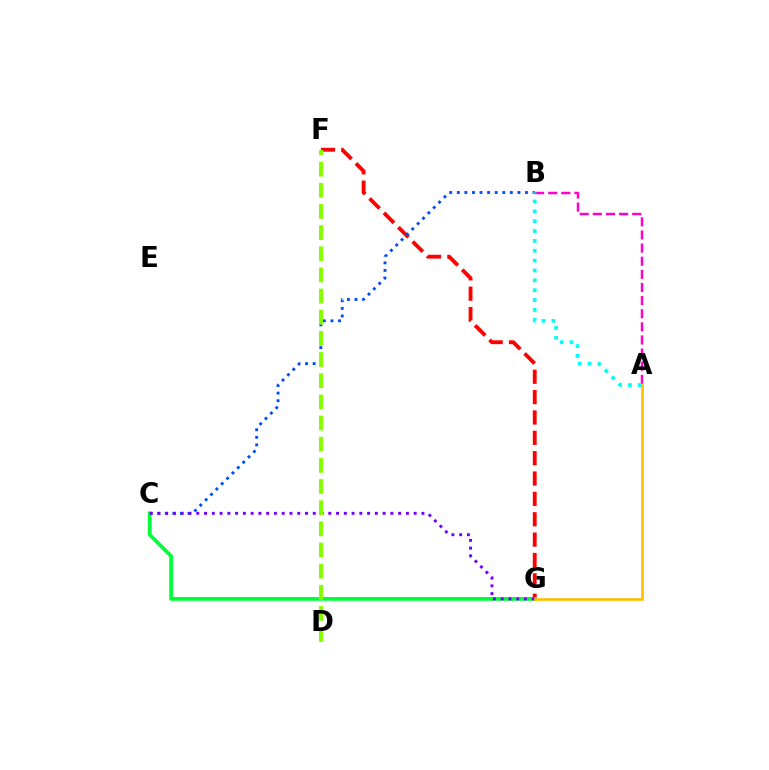{('F', 'G'): [{'color': '#ff0000', 'line_style': 'dashed', 'thickness': 2.77}], ('B', 'C'): [{'color': '#004bff', 'line_style': 'dotted', 'thickness': 2.06}], ('A', 'B'): [{'color': '#ff00cf', 'line_style': 'dashed', 'thickness': 1.78}, {'color': '#00fff6', 'line_style': 'dotted', 'thickness': 2.68}], ('C', 'G'): [{'color': '#00ff39', 'line_style': 'solid', 'thickness': 2.7}, {'color': '#7200ff', 'line_style': 'dotted', 'thickness': 2.11}], ('D', 'F'): [{'color': '#84ff00', 'line_style': 'dashed', 'thickness': 2.87}], ('A', 'G'): [{'color': '#ffbd00', 'line_style': 'solid', 'thickness': 1.88}]}